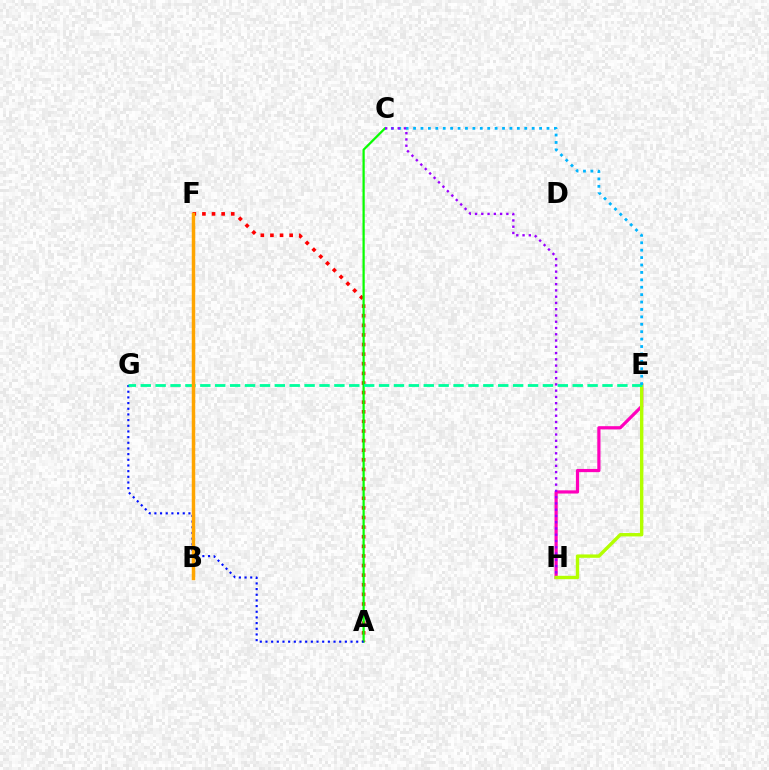{('A', 'F'): [{'color': '#ff0000', 'line_style': 'dotted', 'thickness': 2.61}], ('E', 'H'): [{'color': '#ff00bd', 'line_style': 'solid', 'thickness': 2.3}, {'color': '#b3ff00', 'line_style': 'solid', 'thickness': 2.44}], ('A', 'C'): [{'color': '#08ff00', 'line_style': 'solid', 'thickness': 1.61}], ('A', 'G'): [{'color': '#0010ff', 'line_style': 'dotted', 'thickness': 1.54}], ('E', 'G'): [{'color': '#00ff9d', 'line_style': 'dashed', 'thickness': 2.02}], ('B', 'F'): [{'color': '#ffa500', 'line_style': 'solid', 'thickness': 2.51}], ('C', 'E'): [{'color': '#00b5ff', 'line_style': 'dotted', 'thickness': 2.01}], ('C', 'H'): [{'color': '#9b00ff', 'line_style': 'dotted', 'thickness': 1.7}]}